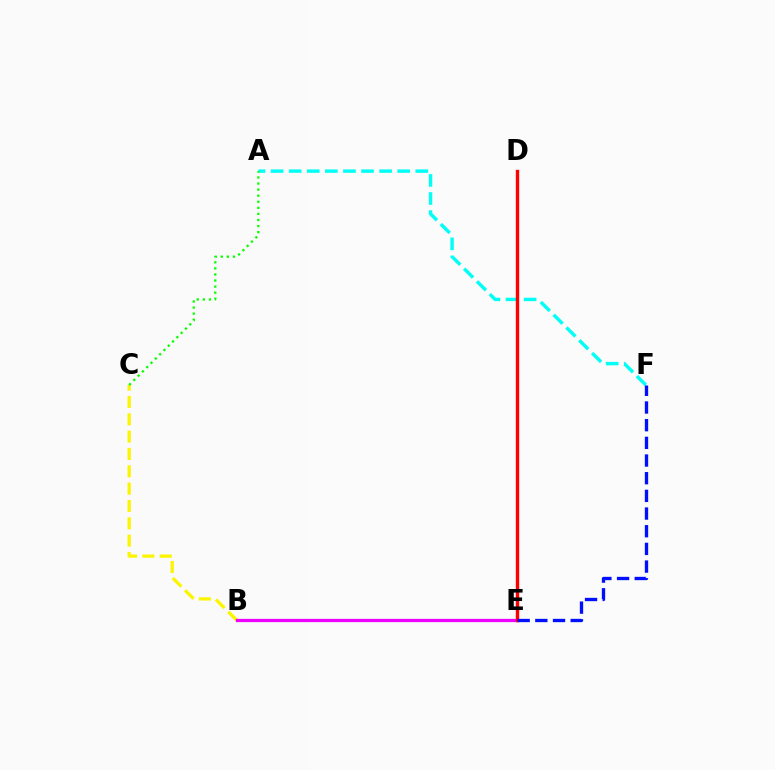{('B', 'C'): [{'color': '#fcf500', 'line_style': 'dashed', 'thickness': 2.36}], ('B', 'E'): [{'color': '#ee00ff', 'line_style': 'solid', 'thickness': 2.35}], ('A', 'F'): [{'color': '#00fff6', 'line_style': 'dashed', 'thickness': 2.46}], ('D', 'E'): [{'color': '#ff0000', 'line_style': 'solid', 'thickness': 2.43}], ('A', 'C'): [{'color': '#08ff00', 'line_style': 'dotted', 'thickness': 1.65}], ('E', 'F'): [{'color': '#0010ff', 'line_style': 'dashed', 'thickness': 2.4}]}